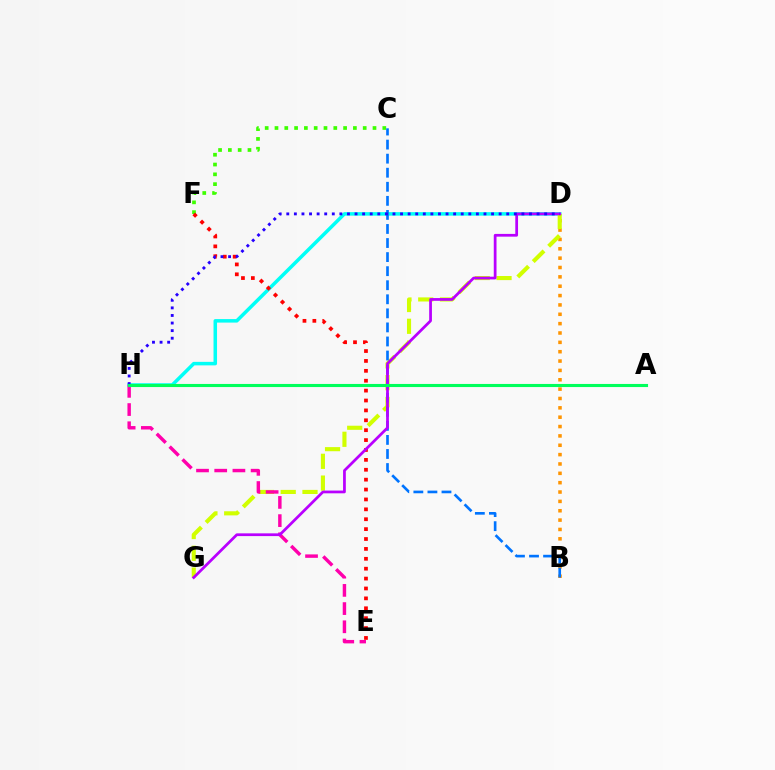{('B', 'D'): [{'color': '#ff9400', 'line_style': 'dotted', 'thickness': 2.54}], ('D', 'H'): [{'color': '#00fff6', 'line_style': 'solid', 'thickness': 2.53}, {'color': '#2500ff', 'line_style': 'dotted', 'thickness': 2.06}], ('C', 'F'): [{'color': '#3dff00', 'line_style': 'dotted', 'thickness': 2.66}], ('E', 'F'): [{'color': '#ff0000', 'line_style': 'dotted', 'thickness': 2.69}], ('D', 'G'): [{'color': '#d1ff00', 'line_style': 'dashed', 'thickness': 2.96}, {'color': '#b900ff', 'line_style': 'solid', 'thickness': 1.98}], ('E', 'H'): [{'color': '#ff00ac', 'line_style': 'dashed', 'thickness': 2.47}], ('B', 'C'): [{'color': '#0074ff', 'line_style': 'dashed', 'thickness': 1.91}], ('A', 'H'): [{'color': '#00ff5c', 'line_style': 'solid', 'thickness': 2.23}]}